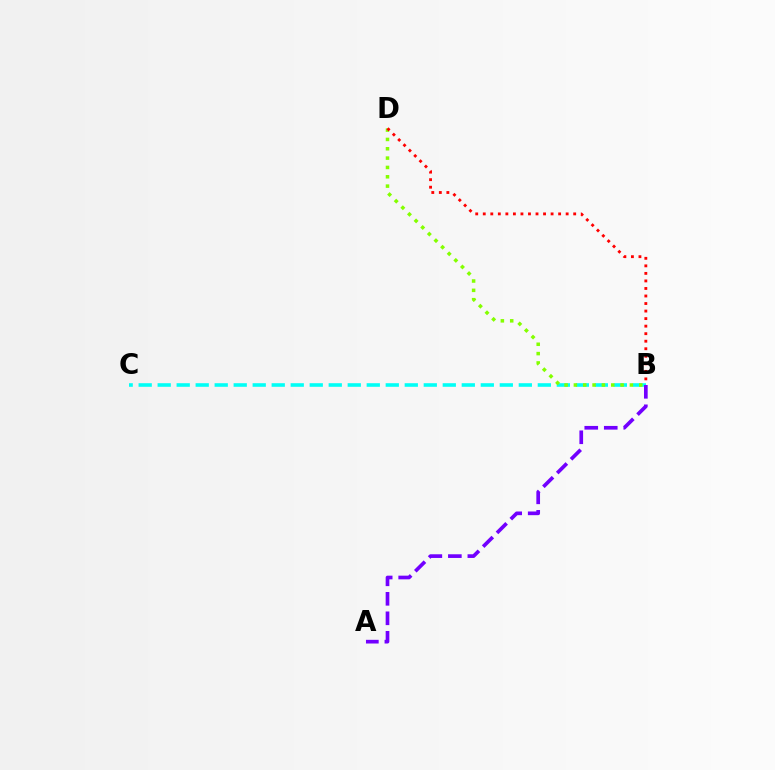{('B', 'C'): [{'color': '#00fff6', 'line_style': 'dashed', 'thickness': 2.58}], ('B', 'D'): [{'color': '#84ff00', 'line_style': 'dotted', 'thickness': 2.54}, {'color': '#ff0000', 'line_style': 'dotted', 'thickness': 2.05}], ('A', 'B'): [{'color': '#7200ff', 'line_style': 'dashed', 'thickness': 2.65}]}